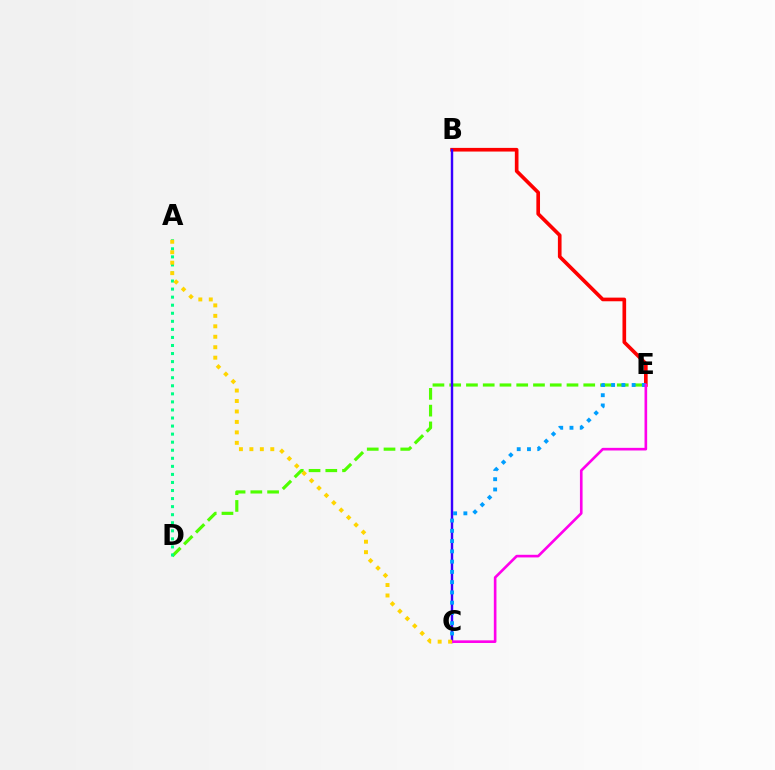{('B', 'E'): [{'color': '#ff0000', 'line_style': 'solid', 'thickness': 2.63}], ('D', 'E'): [{'color': '#4fff00', 'line_style': 'dashed', 'thickness': 2.28}], ('A', 'D'): [{'color': '#00ff86', 'line_style': 'dotted', 'thickness': 2.19}], ('B', 'C'): [{'color': '#3700ff', 'line_style': 'solid', 'thickness': 1.74}], ('C', 'E'): [{'color': '#009eff', 'line_style': 'dotted', 'thickness': 2.79}, {'color': '#ff00ed', 'line_style': 'solid', 'thickness': 1.9}], ('A', 'C'): [{'color': '#ffd500', 'line_style': 'dotted', 'thickness': 2.84}]}